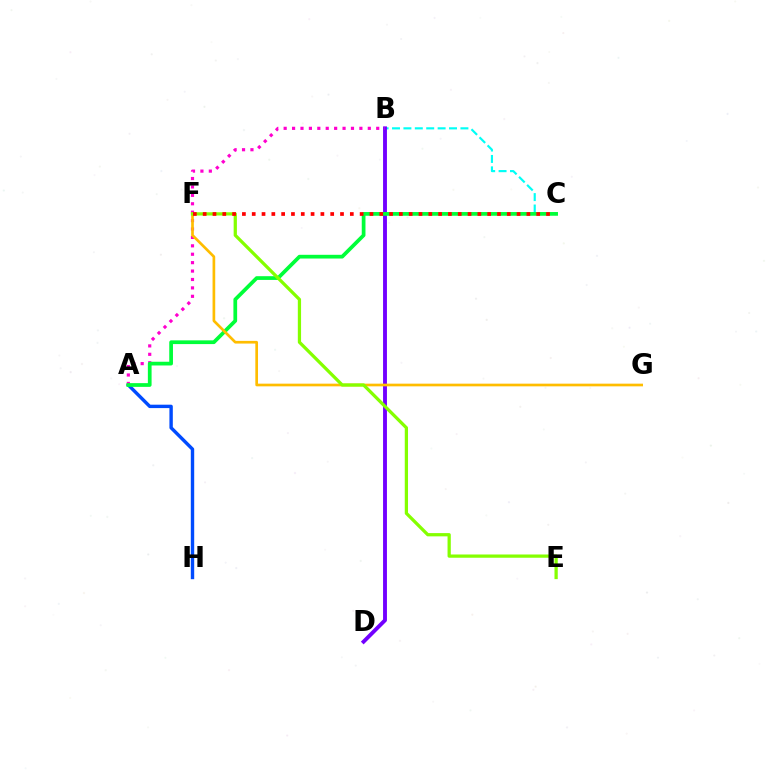{('B', 'C'): [{'color': '#00fff6', 'line_style': 'dashed', 'thickness': 1.55}], ('A', 'H'): [{'color': '#004bff', 'line_style': 'solid', 'thickness': 2.45}], ('B', 'D'): [{'color': '#7200ff', 'line_style': 'solid', 'thickness': 2.79}], ('A', 'B'): [{'color': '#ff00cf', 'line_style': 'dotted', 'thickness': 2.29}], ('A', 'C'): [{'color': '#00ff39', 'line_style': 'solid', 'thickness': 2.68}], ('F', 'G'): [{'color': '#ffbd00', 'line_style': 'solid', 'thickness': 1.93}], ('E', 'F'): [{'color': '#84ff00', 'line_style': 'solid', 'thickness': 2.34}], ('C', 'F'): [{'color': '#ff0000', 'line_style': 'dotted', 'thickness': 2.67}]}